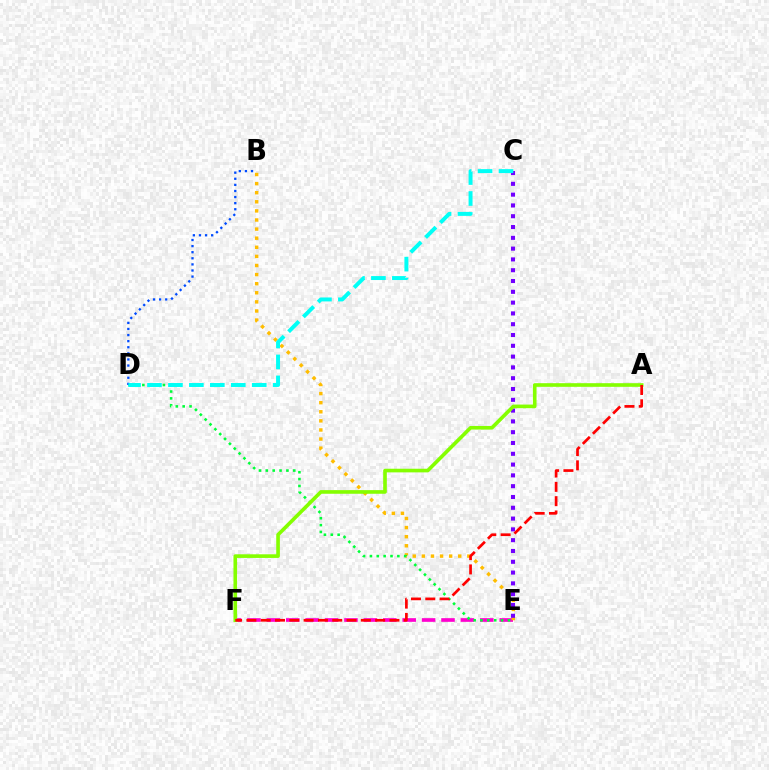{('E', 'F'): [{'color': '#ff00cf', 'line_style': 'dashed', 'thickness': 2.64}], ('B', 'E'): [{'color': '#ffbd00', 'line_style': 'dotted', 'thickness': 2.47}], ('D', 'E'): [{'color': '#00ff39', 'line_style': 'dotted', 'thickness': 1.86}], ('B', 'D'): [{'color': '#004bff', 'line_style': 'dotted', 'thickness': 1.66}], ('C', 'E'): [{'color': '#7200ff', 'line_style': 'dotted', 'thickness': 2.93}], ('A', 'F'): [{'color': '#84ff00', 'line_style': 'solid', 'thickness': 2.62}, {'color': '#ff0000', 'line_style': 'dashed', 'thickness': 1.94}], ('C', 'D'): [{'color': '#00fff6', 'line_style': 'dashed', 'thickness': 2.85}]}